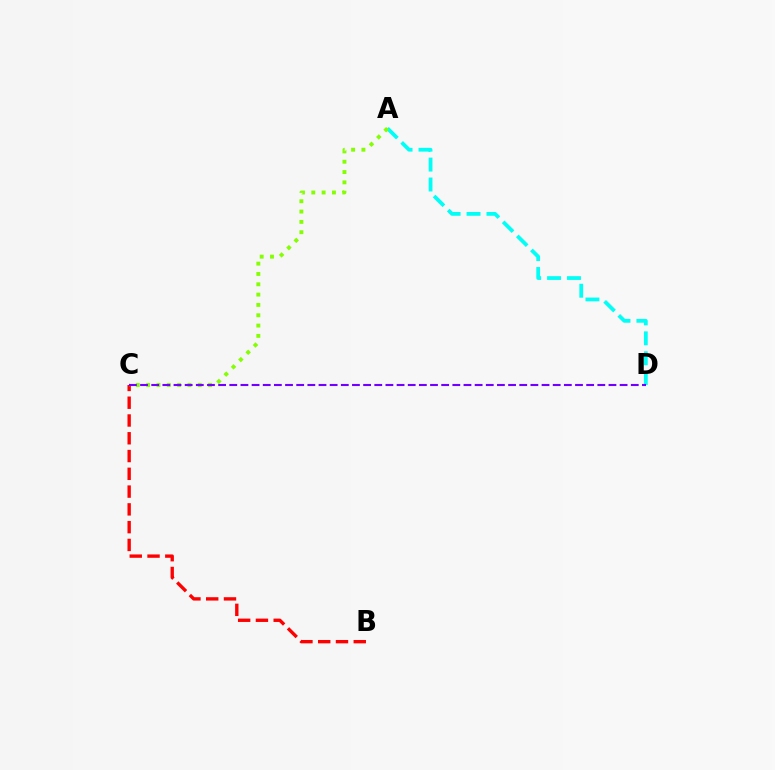{('B', 'C'): [{'color': '#ff0000', 'line_style': 'dashed', 'thickness': 2.41}], ('A', 'D'): [{'color': '#00fff6', 'line_style': 'dashed', 'thickness': 2.71}], ('A', 'C'): [{'color': '#84ff00', 'line_style': 'dotted', 'thickness': 2.8}], ('C', 'D'): [{'color': '#7200ff', 'line_style': 'dashed', 'thickness': 1.52}]}